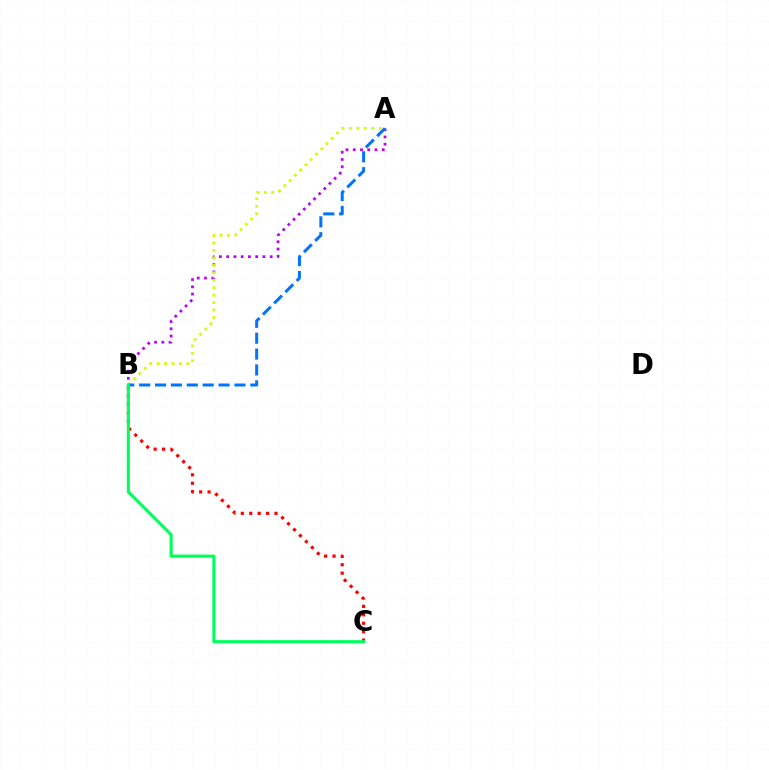{('B', 'C'): [{'color': '#ff0000', 'line_style': 'dotted', 'thickness': 2.29}, {'color': '#00ff5c', 'line_style': 'solid', 'thickness': 2.22}], ('A', 'B'): [{'color': '#b900ff', 'line_style': 'dotted', 'thickness': 1.97}, {'color': '#d1ff00', 'line_style': 'dotted', 'thickness': 2.02}, {'color': '#0074ff', 'line_style': 'dashed', 'thickness': 2.16}]}